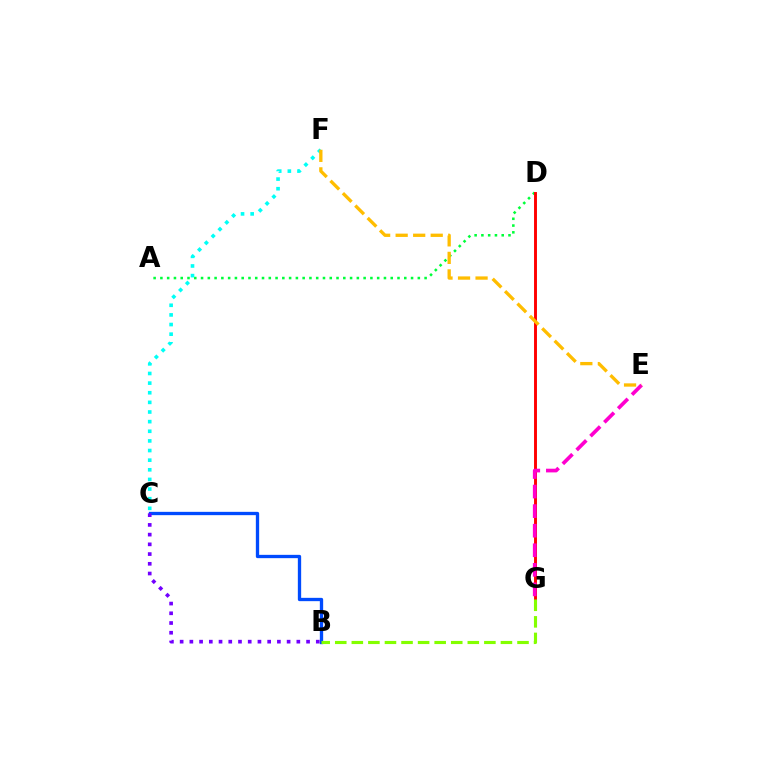{('A', 'D'): [{'color': '#00ff39', 'line_style': 'dotted', 'thickness': 1.84}], ('C', 'F'): [{'color': '#00fff6', 'line_style': 'dotted', 'thickness': 2.62}], ('D', 'G'): [{'color': '#ff0000', 'line_style': 'solid', 'thickness': 2.1}], ('E', 'G'): [{'color': '#ff00cf', 'line_style': 'dashed', 'thickness': 2.66}], ('B', 'C'): [{'color': '#004bff', 'line_style': 'solid', 'thickness': 2.38}, {'color': '#7200ff', 'line_style': 'dotted', 'thickness': 2.64}], ('B', 'G'): [{'color': '#84ff00', 'line_style': 'dashed', 'thickness': 2.25}], ('E', 'F'): [{'color': '#ffbd00', 'line_style': 'dashed', 'thickness': 2.38}]}